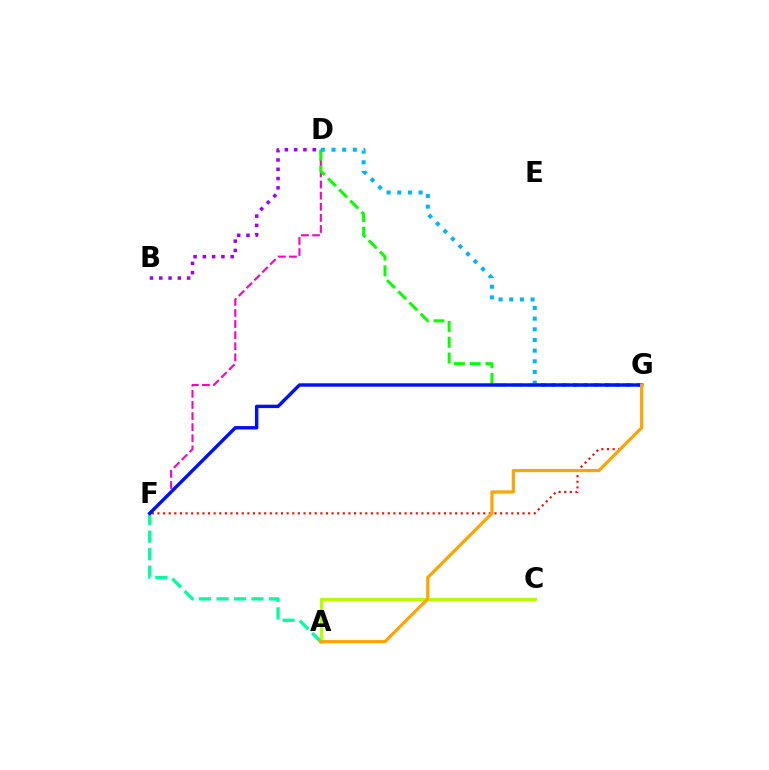{('D', 'F'): [{'color': '#ff00bd', 'line_style': 'dashed', 'thickness': 1.51}], ('A', 'C'): [{'color': '#b3ff00', 'line_style': 'solid', 'thickness': 2.32}], ('D', 'G'): [{'color': '#08ff00', 'line_style': 'dashed', 'thickness': 2.15}, {'color': '#00b5ff', 'line_style': 'dotted', 'thickness': 2.9}], ('A', 'F'): [{'color': '#00ff9d', 'line_style': 'dashed', 'thickness': 2.38}], ('B', 'D'): [{'color': '#9b00ff', 'line_style': 'dotted', 'thickness': 2.52}], ('F', 'G'): [{'color': '#ff0000', 'line_style': 'dotted', 'thickness': 1.53}, {'color': '#0010ff', 'line_style': 'solid', 'thickness': 2.46}], ('A', 'G'): [{'color': '#ffa500', 'line_style': 'solid', 'thickness': 2.31}]}